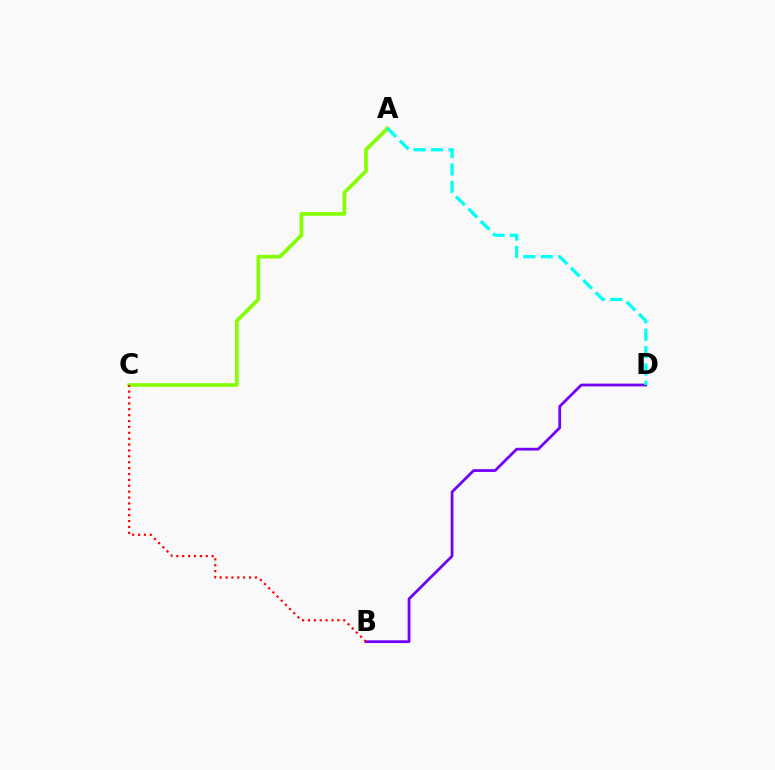{('B', 'D'): [{'color': '#7200ff', 'line_style': 'solid', 'thickness': 1.98}], ('A', 'C'): [{'color': '#84ff00', 'line_style': 'solid', 'thickness': 2.64}], ('A', 'D'): [{'color': '#00fff6', 'line_style': 'dashed', 'thickness': 2.37}], ('B', 'C'): [{'color': '#ff0000', 'line_style': 'dotted', 'thickness': 1.6}]}